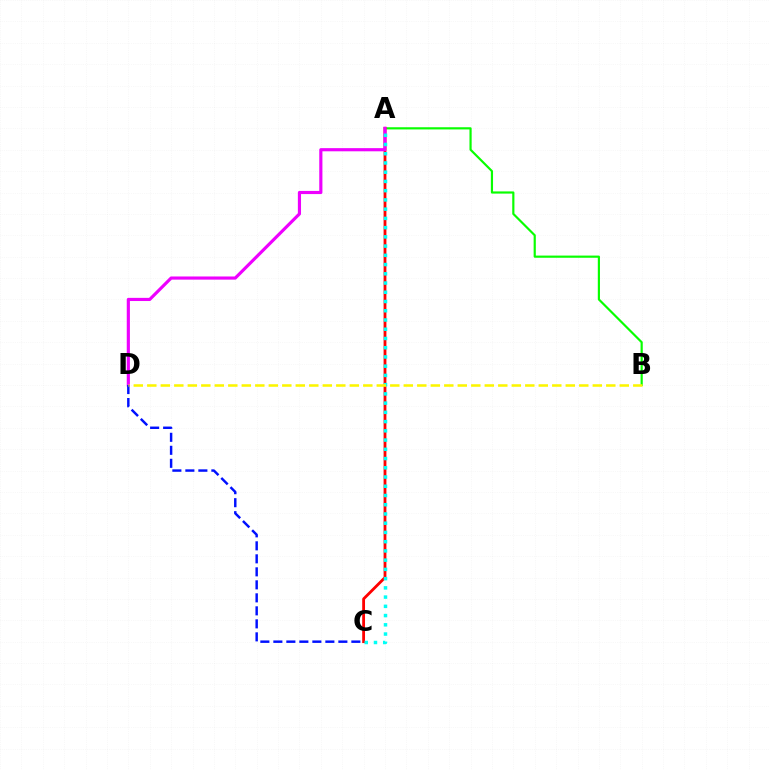{('A', 'B'): [{'color': '#08ff00', 'line_style': 'solid', 'thickness': 1.57}], ('A', 'C'): [{'color': '#ff0000', 'line_style': 'solid', 'thickness': 2.03}, {'color': '#00fff6', 'line_style': 'dotted', 'thickness': 2.51}], ('A', 'D'): [{'color': '#ee00ff', 'line_style': 'solid', 'thickness': 2.27}], ('C', 'D'): [{'color': '#0010ff', 'line_style': 'dashed', 'thickness': 1.77}], ('B', 'D'): [{'color': '#fcf500', 'line_style': 'dashed', 'thickness': 1.83}]}